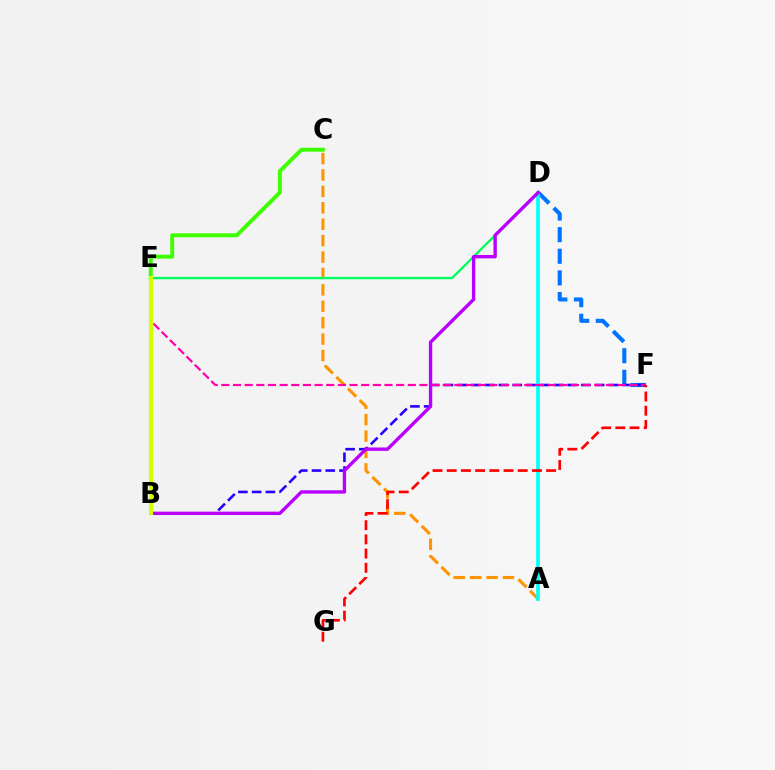{('A', 'C'): [{'color': '#ff9400', 'line_style': 'dashed', 'thickness': 2.23}], ('D', 'F'): [{'color': '#0074ff', 'line_style': 'dashed', 'thickness': 2.94}], ('D', 'E'): [{'color': '#00ff5c', 'line_style': 'solid', 'thickness': 1.68}], ('C', 'E'): [{'color': '#3dff00', 'line_style': 'solid', 'thickness': 2.82}], ('B', 'F'): [{'color': '#2500ff', 'line_style': 'dashed', 'thickness': 1.87}], ('A', 'D'): [{'color': '#00fff6', 'line_style': 'solid', 'thickness': 2.62}], ('E', 'F'): [{'color': '#ff00ac', 'line_style': 'dashed', 'thickness': 1.58}], ('F', 'G'): [{'color': '#ff0000', 'line_style': 'dashed', 'thickness': 1.93}], ('B', 'D'): [{'color': '#b900ff', 'line_style': 'solid', 'thickness': 2.42}], ('B', 'E'): [{'color': '#d1ff00', 'line_style': 'solid', 'thickness': 3.0}]}